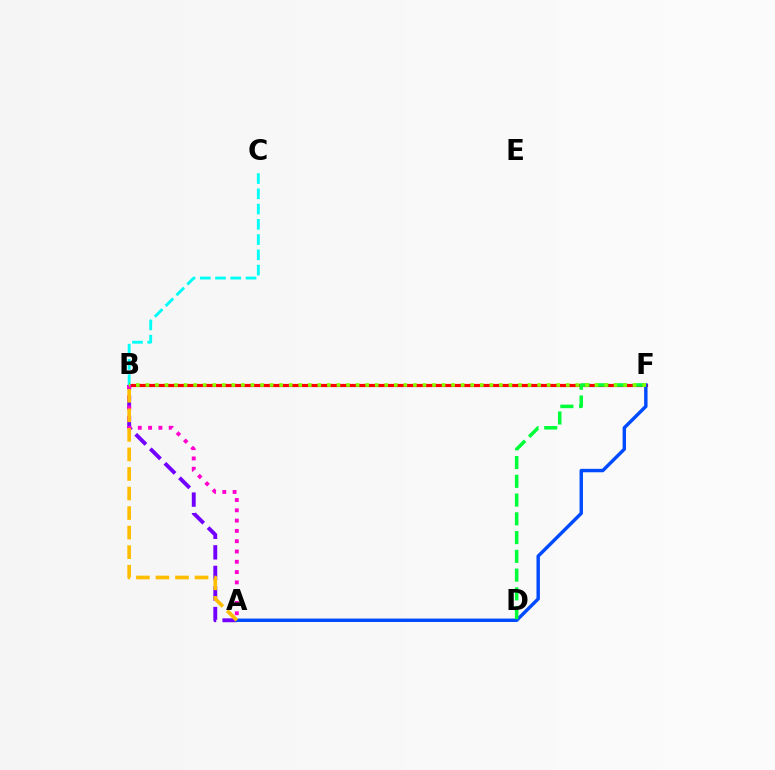{('B', 'F'): [{'color': '#ff0000', 'line_style': 'solid', 'thickness': 2.29}, {'color': '#84ff00', 'line_style': 'dotted', 'thickness': 2.6}], ('A', 'B'): [{'color': '#7200ff', 'line_style': 'dashed', 'thickness': 2.79}, {'color': '#ff00cf', 'line_style': 'dotted', 'thickness': 2.8}, {'color': '#ffbd00', 'line_style': 'dashed', 'thickness': 2.66}], ('A', 'F'): [{'color': '#004bff', 'line_style': 'solid', 'thickness': 2.46}], ('D', 'F'): [{'color': '#00ff39', 'line_style': 'dashed', 'thickness': 2.55}], ('B', 'C'): [{'color': '#00fff6', 'line_style': 'dashed', 'thickness': 2.07}]}